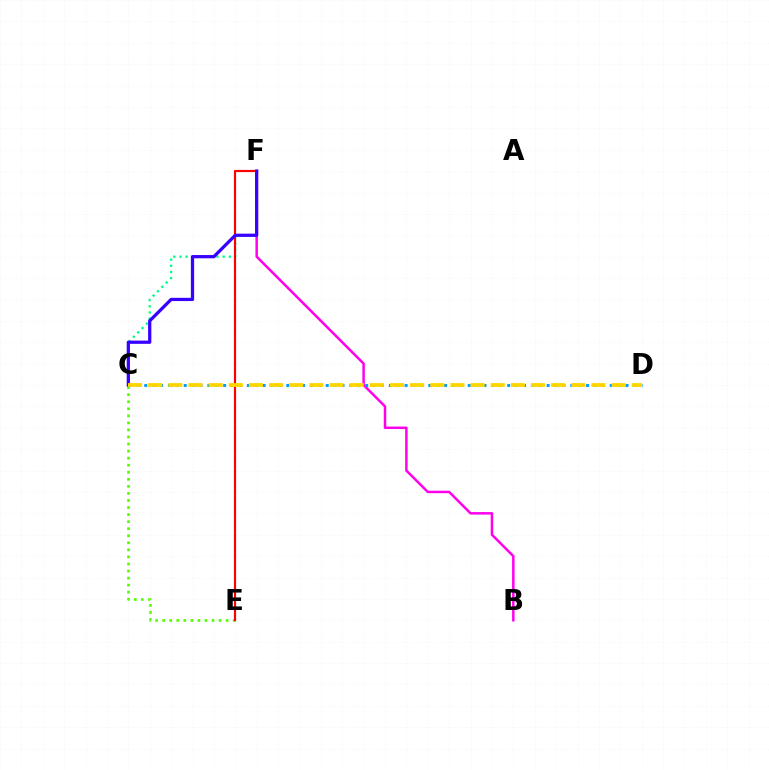{('B', 'F'): [{'color': '#ff00ed', 'line_style': 'solid', 'thickness': 1.79}], ('C', 'E'): [{'color': '#4fff00', 'line_style': 'dotted', 'thickness': 1.92}], ('C', 'D'): [{'color': '#009eff', 'line_style': 'dotted', 'thickness': 2.14}, {'color': '#ffd500', 'line_style': 'dashed', 'thickness': 2.74}], ('C', 'F'): [{'color': '#00ff86', 'line_style': 'dotted', 'thickness': 1.68}, {'color': '#3700ff', 'line_style': 'solid', 'thickness': 2.34}], ('E', 'F'): [{'color': '#ff0000', 'line_style': 'solid', 'thickness': 1.57}]}